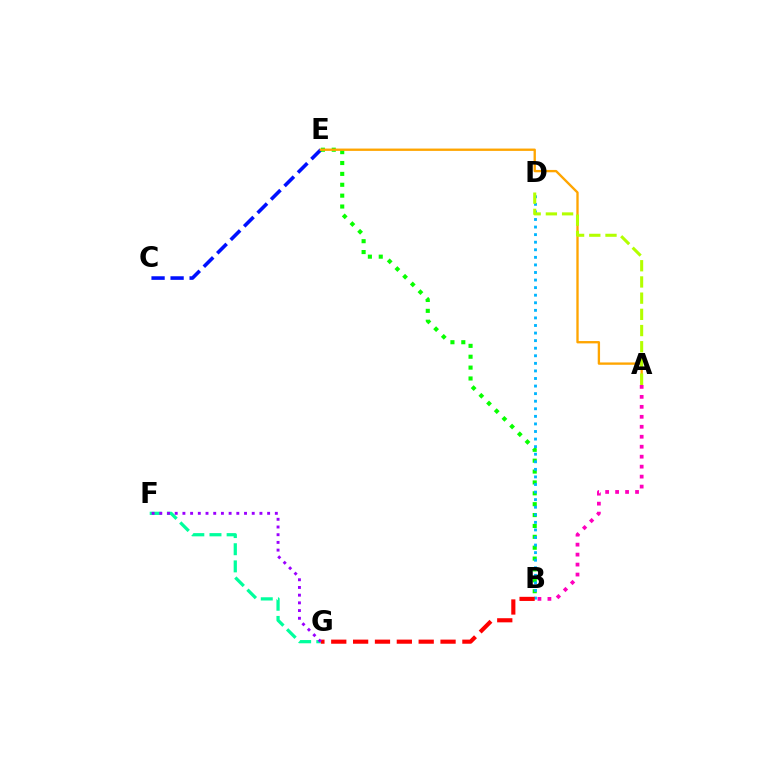{('C', 'E'): [{'color': '#0010ff', 'line_style': 'dashed', 'thickness': 2.58}], ('B', 'E'): [{'color': '#08ff00', 'line_style': 'dotted', 'thickness': 2.96}], ('F', 'G'): [{'color': '#00ff9d', 'line_style': 'dashed', 'thickness': 2.33}, {'color': '#9b00ff', 'line_style': 'dotted', 'thickness': 2.09}], ('A', 'E'): [{'color': '#ffa500', 'line_style': 'solid', 'thickness': 1.69}], ('B', 'D'): [{'color': '#00b5ff', 'line_style': 'dotted', 'thickness': 2.06}], ('A', 'D'): [{'color': '#b3ff00', 'line_style': 'dashed', 'thickness': 2.2}], ('B', 'G'): [{'color': '#ff0000', 'line_style': 'dashed', 'thickness': 2.97}], ('A', 'B'): [{'color': '#ff00bd', 'line_style': 'dotted', 'thickness': 2.71}]}